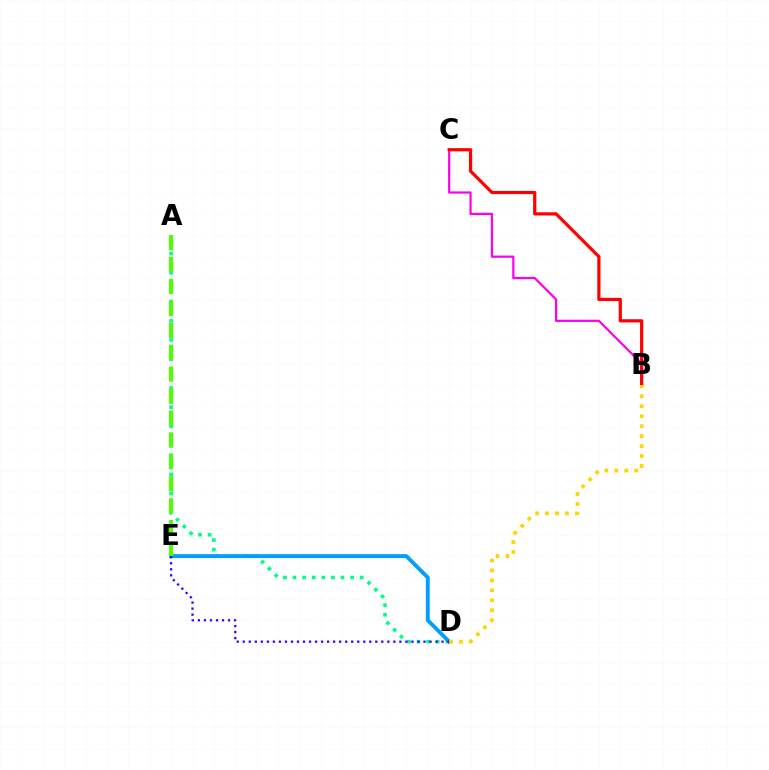{('B', 'C'): [{'color': '#ff00ed', 'line_style': 'solid', 'thickness': 1.6}, {'color': '#ff0000', 'line_style': 'solid', 'thickness': 2.31}], ('A', 'D'): [{'color': '#00ff86', 'line_style': 'dotted', 'thickness': 2.61}], ('D', 'E'): [{'color': '#009eff', 'line_style': 'solid', 'thickness': 2.78}, {'color': '#3700ff', 'line_style': 'dotted', 'thickness': 1.64}], ('B', 'D'): [{'color': '#ffd500', 'line_style': 'dotted', 'thickness': 2.71}], ('A', 'E'): [{'color': '#4fff00', 'line_style': 'dashed', 'thickness': 2.98}]}